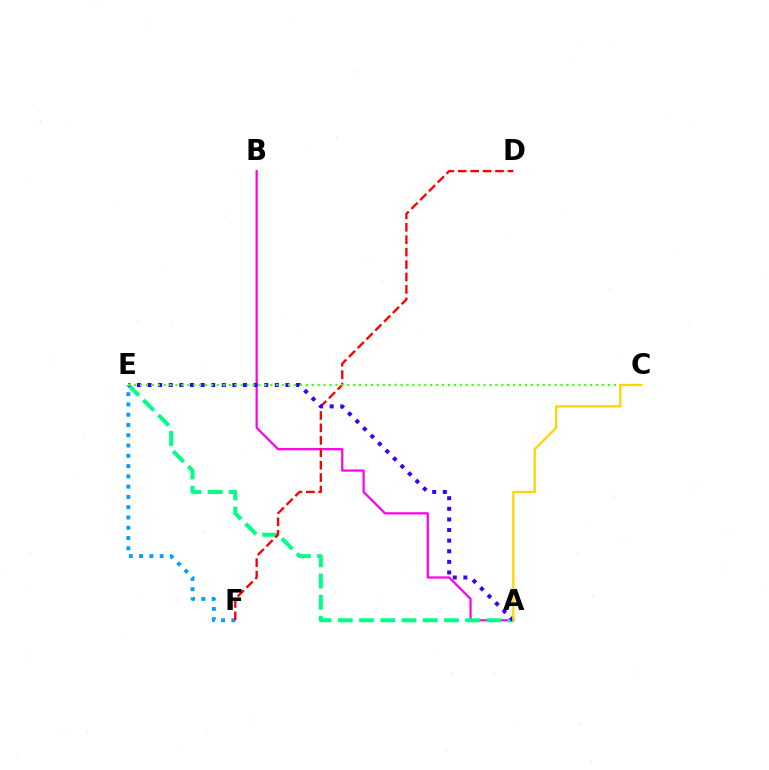{('E', 'F'): [{'color': '#009eff', 'line_style': 'dotted', 'thickness': 2.79}], ('A', 'B'): [{'color': '#ff00ed', 'line_style': 'solid', 'thickness': 1.61}], ('A', 'E'): [{'color': '#00ff86', 'line_style': 'dashed', 'thickness': 2.88}, {'color': '#3700ff', 'line_style': 'dotted', 'thickness': 2.88}], ('D', 'F'): [{'color': '#ff0000', 'line_style': 'dashed', 'thickness': 1.69}], ('C', 'E'): [{'color': '#4fff00', 'line_style': 'dotted', 'thickness': 1.61}], ('A', 'C'): [{'color': '#ffd500', 'line_style': 'solid', 'thickness': 1.64}]}